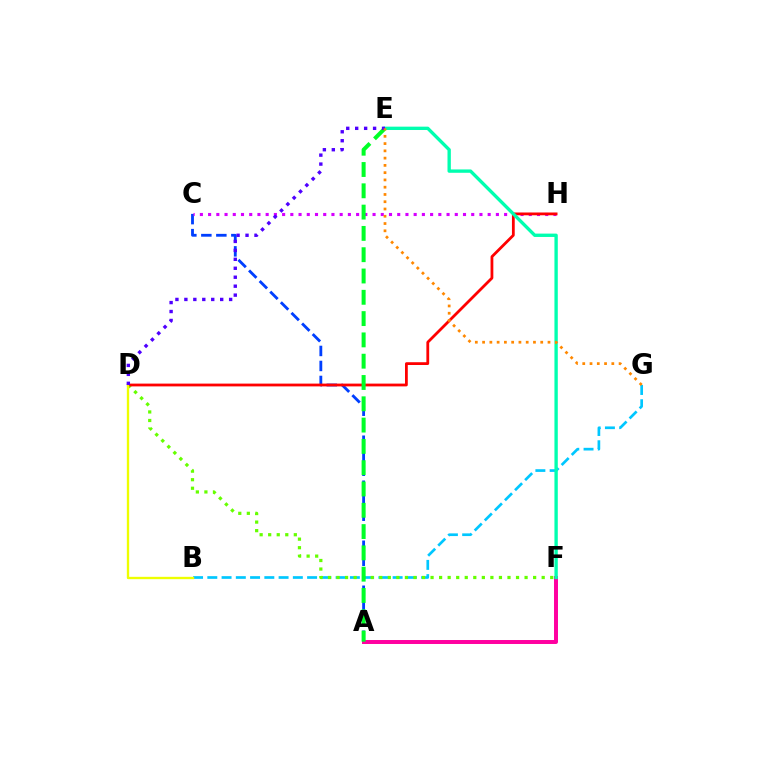{('A', 'F'): [{'color': '#ff00a0', 'line_style': 'solid', 'thickness': 2.86}], ('B', 'G'): [{'color': '#00c7ff', 'line_style': 'dashed', 'thickness': 1.94}], ('A', 'C'): [{'color': '#003fff', 'line_style': 'dashed', 'thickness': 2.04}], ('C', 'H'): [{'color': '#d600ff', 'line_style': 'dotted', 'thickness': 2.23}], ('D', 'F'): [{'color': '#66ff00', 'line_style': 'dotted', 'thickness': 2.32}], ('D', 'H'): [{'color': '#ff0000', 'line_style': 'solid', 'thickness': 2.01}], ('A', 'E'): [{'color': '#00ff27', 'line_style': 'dashed', 'thickness': 2.89}], ('E', 'F'): [{'color': '#00ffaf', 'line_style': 'solid', 'thickness': 2.41}], ('B', 'D'): [{'color': '#eeff00', 'line_style': 'solid', 'thickness': 1.7}], ('D', 'E'): [{'color': '#4f00ff', 'line_style': 'dotted', 'thickness': 2.43}], ('E', 'G'): [{'color': '#ff8800', 'line_style': 'dotted', 'thickness': 1.97}]}